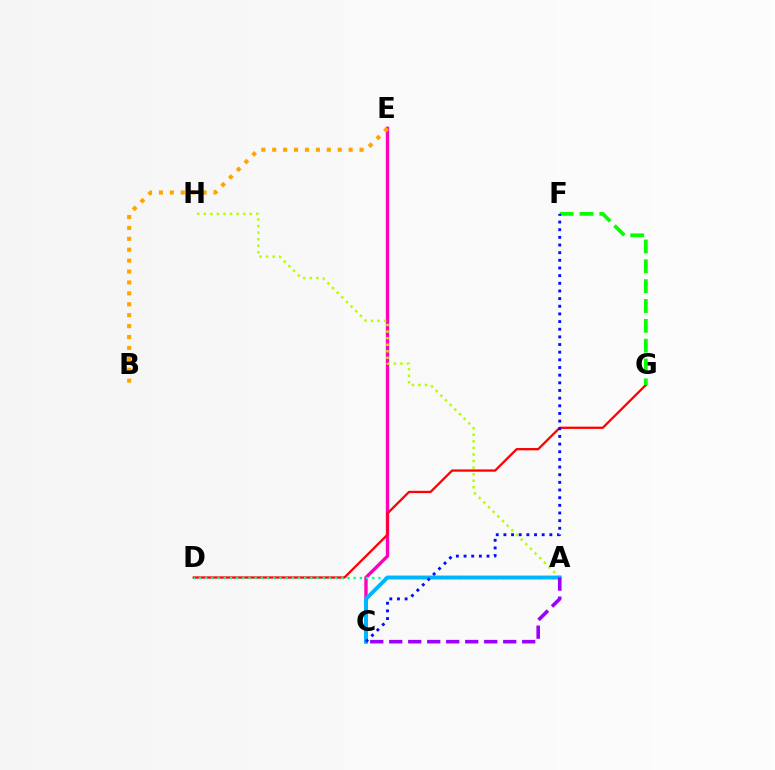{('C', 'E'): [{'color': '#ff00bd', 'line_style': 'solid', 'thickness': 2.41}], ('A', 'H'): [{'color': '#b3ff00', 'line_style': 'dotted', 'thickness': 1.78}], ('D', 'G'): [{'color': '#ff0000', 'line_style': 'solid', 'thickness': 1.64}], ('A', 'D'): [{'color': '#00ff9d', 'line_style': 'dotted', 'thickness': 1.68}], ('F', 'G'): [{'color': '#08ff00', 'line_style': 'dashed', 'thickness': 2.7}], ('A', 'C'): [{'color': '#00b5ff', 'line_style': 'solid', 'thickness': 2.8}, {'color': '#9b00ff', 'line_style': 'dashed', 'thickness': 2.58}], ('B', 'E'): [{'color': '#ffa500', 'line_style': 'dotted', 'thickness': 2.96}], ('C', 'F'): [{'color': '#0010ff', 'line_style': 'dotted', 'thickness': 2.08}]}